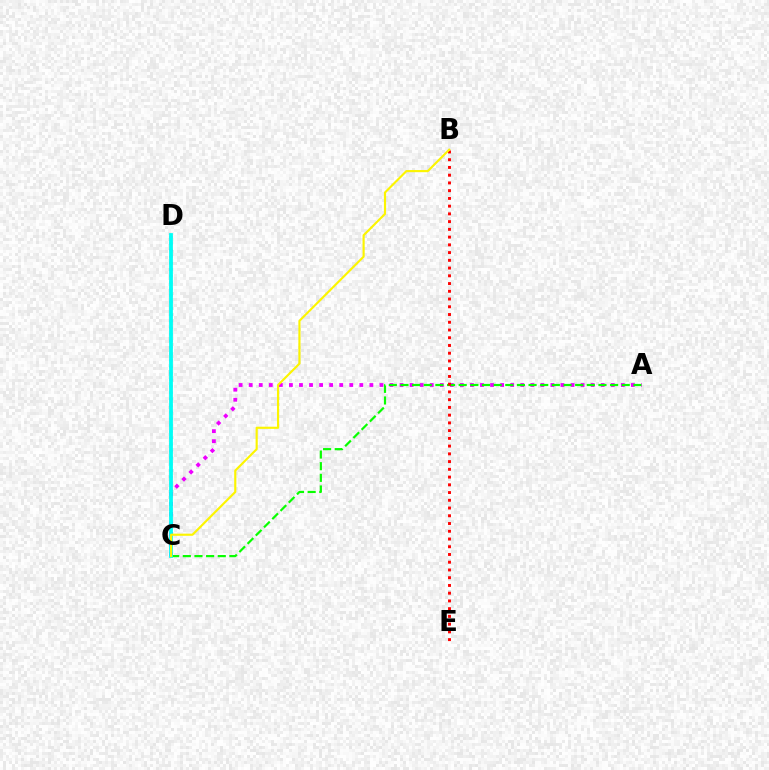{('C', 'D'): [{'color': '#0010ff', 'line_style': 'dotted', 'thickness': 1.76}, {'color': '#00fff6', 'line_style': 'solid', 'thickness': 2.72}], ('A', 'C'): [{'color': '#ee00ff', 'line_style': 'dotted', 'thickness': 2.73}, {'color': '#08ff00', 'line_style': 'dashed', 'thickness': 1.58}], ('B', 'E'): [{'color': '#ff0000', 'line_style': 'dotted', 'thickness': 2.1}], ('B', 'C'): [{'color': '#fcf500', 'line_style': 'solid', 'thickness': 1.55}]}